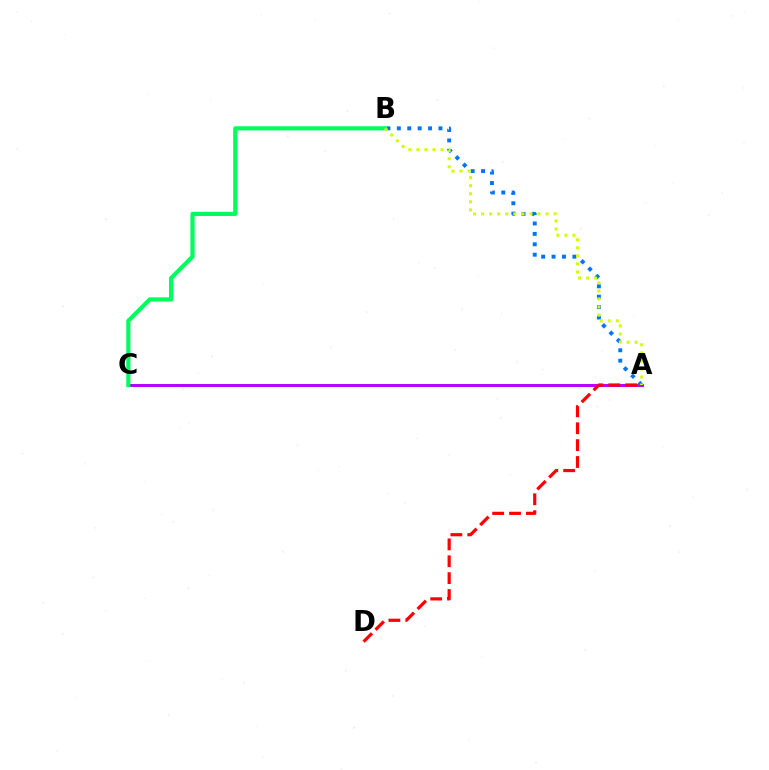{('A', 'C'): [{'color': '#b900ff', 'line_style': 'solid', 'thickness': 2.14}], ('A', 'B'): [{'color': '#0074ff', 'line_style': 'dotted', 'thickness': 2.83}, {'color': '#d1ff00', 'line_style': 'dotted', 'thickness': 2.19}], ('A', 'D'): [{'color': '#ff0000', 'line_style': 'dashed', 'thickness': 2.29}], ('B', 'C'): [{'color': '#00ff5c', 'line_style': 'solid', 'thickness': 3.0}]}